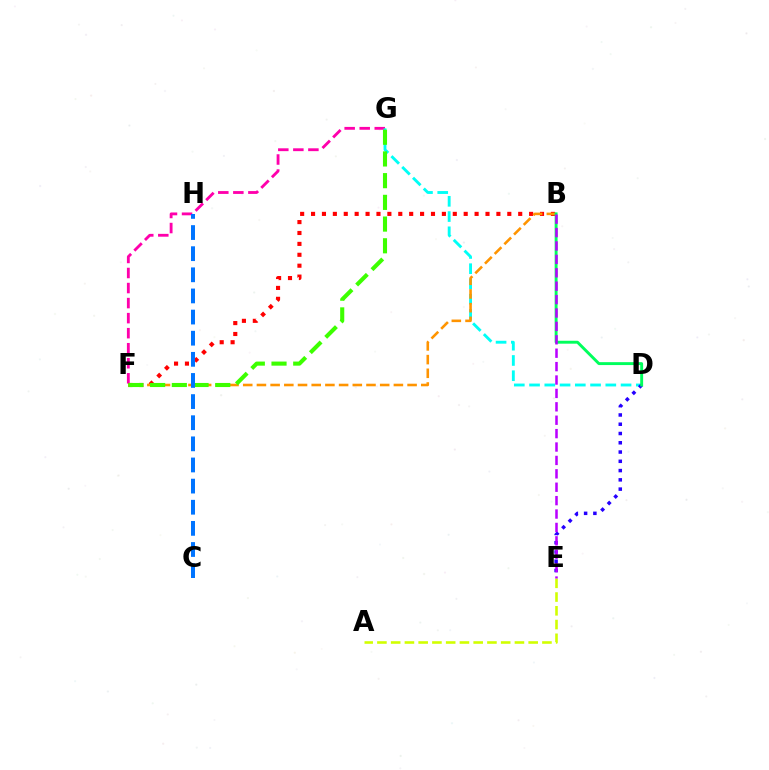{('F', 'G'): [{'color': '#ff00ac', 'line_style': 'dashed', 'thickness': 2.04}, {'color': '#3dff00', 'line_style': 'dashed', 'thickness': 2.95}], ('D', 'G'): [{'color': '#00fff6', 'line_style': 'dashed', 'thickness': 2.07}], ('A', 'E'): [{'color': '#d1ff00', 'line_style': 'dashed', 'thickness': 1.87}], ('B', 'F'): [{'color': '#ff0000', 'line_style': 'dotted', 'thickness': 2.96}, {'color': '#ff9400', 'line_style': 'dashed', 'thickness': 1.86}], ('D', 'E'): [{'color': '#2500ff', 'line_style': 'dotted', 'thickness': 2.52}], ('B', 'D'): [{'color': '#00ff5c', 'line_style': 'solid', 'thickness': 2.1}], ('B', 'E'): [{'color': '#b900ff', 'line_style': 'dashed', 'thickness': 1.82}], ('C', 'H'): [{'color': '#0074ff', 'line_style': 'dashed', 'thickness': 2.87}]}